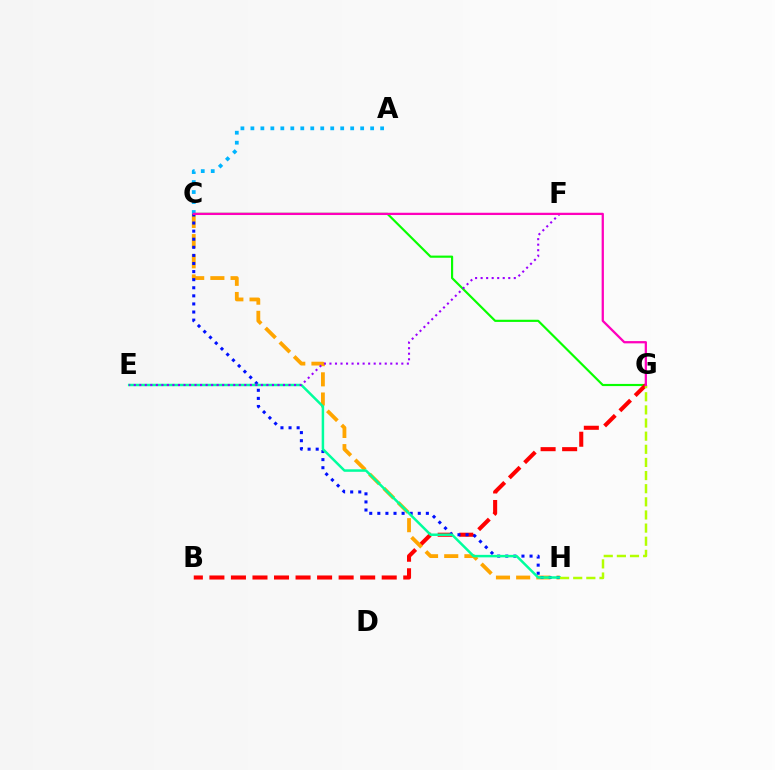{('C', 'G'): [{'color': '#08ff00', 'line_style': 'solid', 'thickness': 1.56}, {'color': '#ff00bd', 'line_style': 'solid', 'thickness': 1.63}], ('B', 'G'): [{'color': '#ff0000', 'line_style': 'dashed', 'thickness': 2.93}], ('C', 'H'): [{'color': '#ffa500', 'line_style': 'dashed', 'thickness': 2.74}, {'color': '#0010ff', 'line_style': 'dotted', 'thickness': 2.2}], ('A', 'C'): [{'color': '#00b5ff', 'line_style': 'dotted', 'thickness': 2.71}], ('E', 'H'): [{'color': '#00ff9d', 'line_style': 'solid', 'thickness': 1.79}], ('G', 'H'): [{'color': '#b3ff00', 'line_style': 'dashed', 'thickness': 1.78}], ('E', 'F'): [{'color': '#9b00ff', 'line_style': 'dotted', 'thickness': 1.5}]}